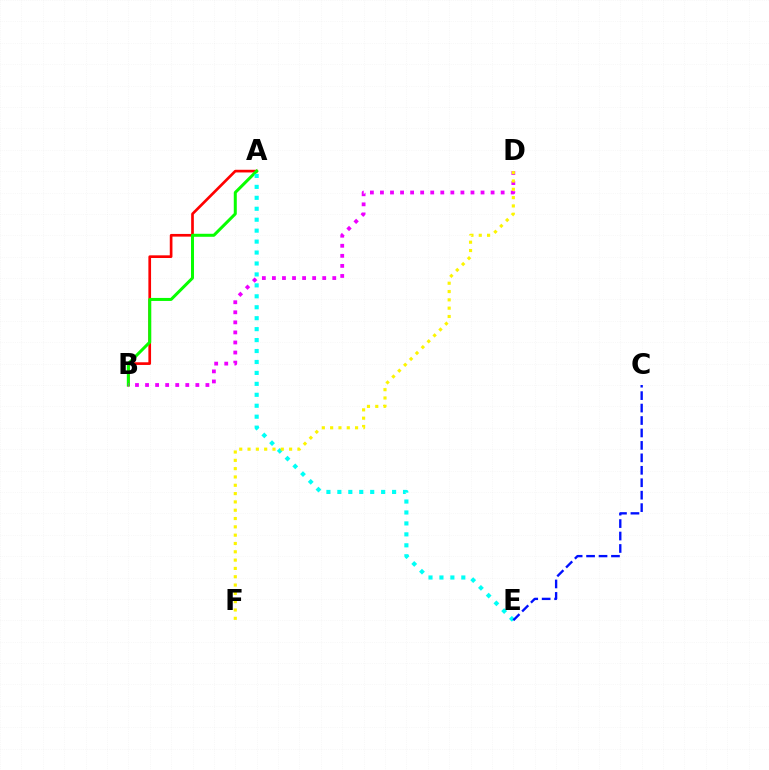{('A', 'B'): [{'color': '#ff0000', 'line_style': 'solid', 'thickness': 1.93}, {'color': '#08ff00', 'line_style': 'solid', 'thickness': 2.17}], ('B', 'D'): [{'color': '#ee00ff', 'line_style': 'dotted', 'thickness': 2.73}], ('A', 'E'): [{'color': '#00fff6', 'line_style': 'dotted', 'thickness': 2.97}], ('D', 'F'): [{'color': '#fcf500', 'line_style': 'dotted', 'thickness': 2.26}], ('C', 'E'): [{'color': '#0010ff', 'line_style': 'dashed', 'thickness': 1.69}]}